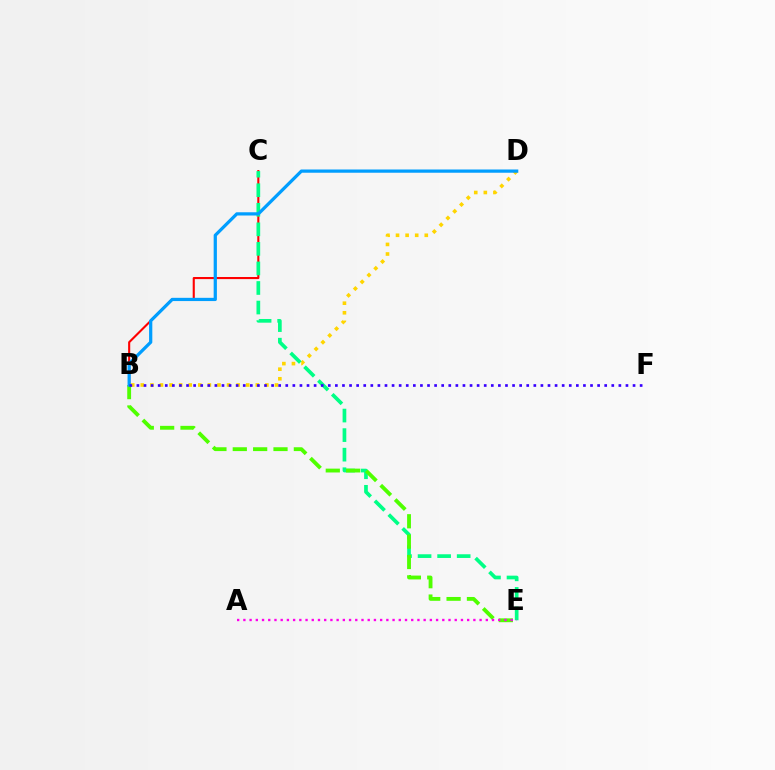{('B', 'C'): [{'color': '#ff0000', 'line_style': 'solid', 'thickness': 1.51}], ('B', 'D'): [{'color': '#ffd500', 'line_style': 'dotted', 'thickness': 2.6}, {'color': '#009eff', 'line_style': 'solid', 'thickness': 2.33}], ('C', 'E'): [{'color': '#00ff86', 'line_style': 'dashed', 'thickness': 2.66}], ('B', 'E'): [{'color': '#4fff00', 'line_style': 'dashed', 'thickness': 2.77}], ('A', 'E'): [{'color': '#ff00ed', 'line_style': 'dotted', 'thickness': 1.69}], ('B', 'F'): [{'color': '#3700ff', 'line_style': 'dotted', 'thickness': 1.93}]}